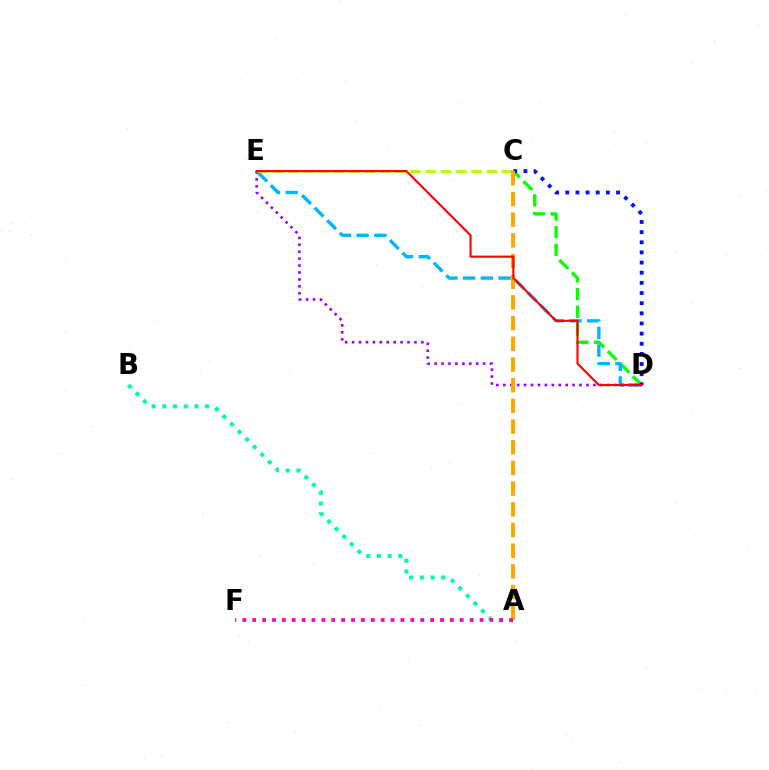{('C', 'D'): [{'color': '#08ff00', 'line_style': 'dashed', 'thickness': 2.4}, {'color': '#0010ff', 'line_style': 'dotted', 'thickness': 2.76}], ('D', 'E'): [{'color': '#00b5ff', 'line_style': 'dashed', 'thickness': 2.41}, {'color': '#9b00ff', 'line_style': 'dotted', 'thickness': 1.88}, {'color': '#ff0000', 'line_style': 'solid', 'thickness': 1.53}], ('C', 'E'): [{'color': '#b3ff00', 'line_style': 'dashed', 'thickness': 2.07}], ('A', 'C'): [{'color': '#ffa500', 'line_style': 'dashed', 'thickness': 2.81}], ('A', 'B'): [{'color': '#00ff9d', 'line_style': 'dotted', 'thickness': 2.91}], ('A', 'F'): [{'color': '#ff00bd', 'line_style': 'dotted', 'thickness': 2.68}]}